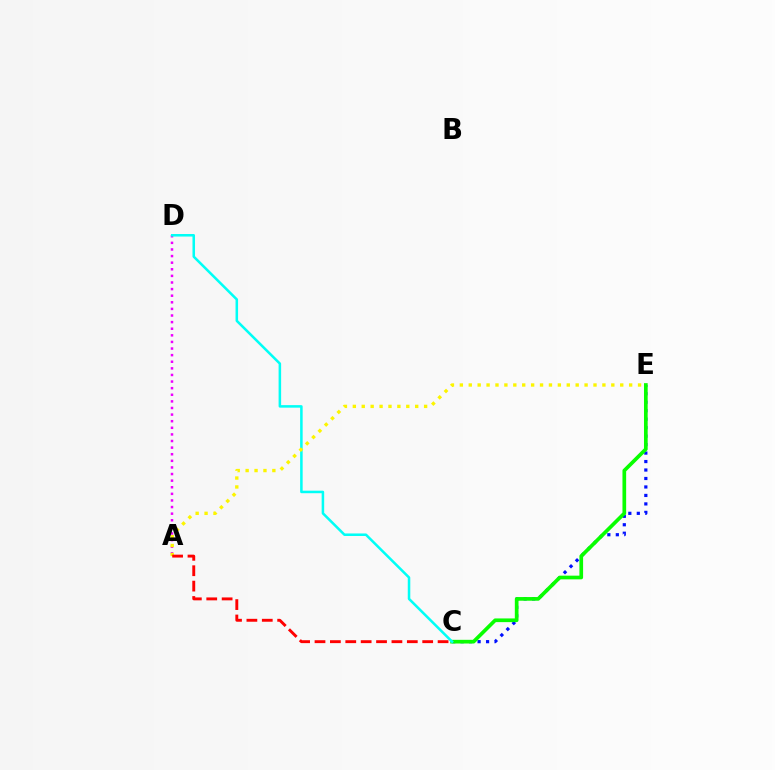{('C', 'E'): [{'color': '#0010ff', 'line_style': 'dotted', 'thickness': 2.3}, {'color': '#08ff00', 'line_style': 'solid', 'thickness': 2.65}], ('A', 'D'): [{'color': '#ee00ff', 'line_style': 'dotted', 'thickness': 1.79}], ('C', 'D'): [{'color': '#00fff6', 'line_style': 'solid', 'thickness': 1.82}], ('A', 'E'): [{'color': '#fcf500', 'line_style': 'dotted', 'thickness': 2.42}], ('A', 'C'): [{'color': '#ff0000', 'line_style': 'dashed', 'thickness': 2.09}]}